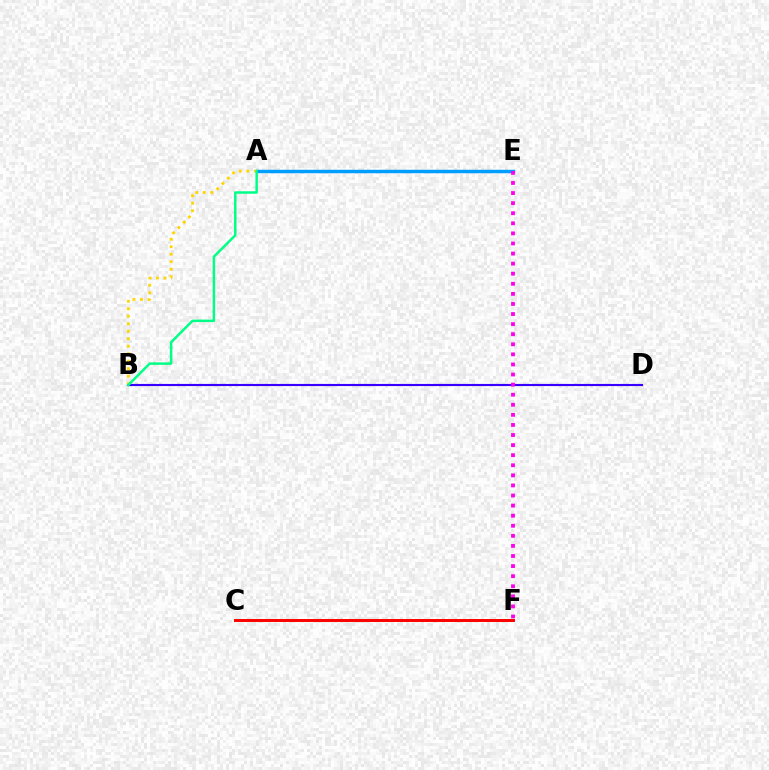{('C', 'F'): [{'color': '#4fff00', 'line_style': 'solid', 'thickness': 1.88}, {'color': '#ff0000', 'line_style': 'solid', 'thickness': 2.12}], ('B', 'D'): [{'color': '#3700ff', 'line_style': 'solid', 'thickness': 1.54}], ('A', 'E'): [{'color': '#009eff', 'line_style': 'solid', 'thickness': 2.5}], ('A', 'B'): [{'color': '#ffd500', 'line_style': 'dotted', 'thickness': 2.03}, {'color': '#00ff86', 'line_style': 'solid', 'thickness': 1.79}], ('E', 'F'): [{'color': '#ff00ed', 'line_style': 'dotted', 'thickness': 2.74}]}